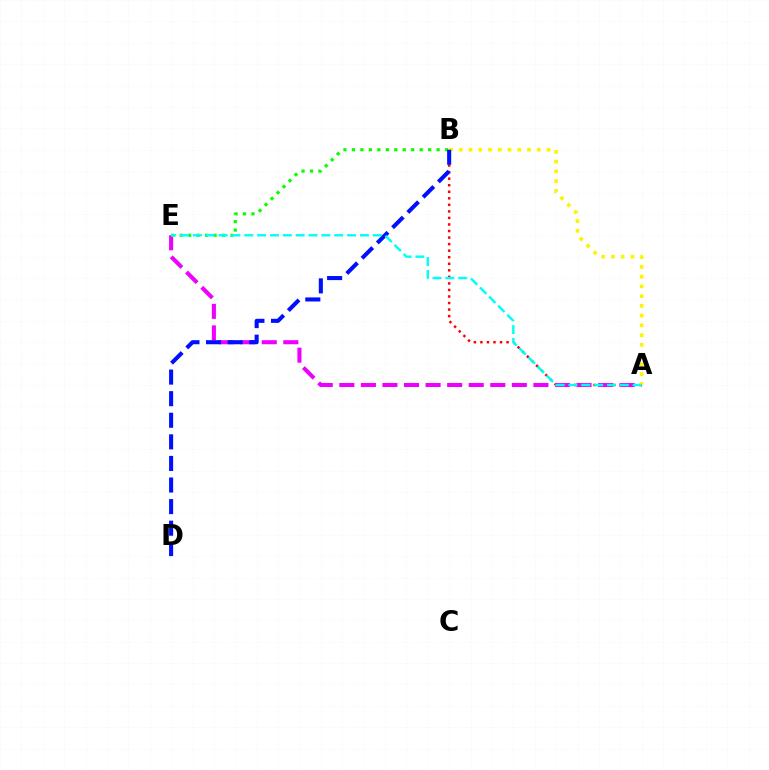{('A', 'B'): [{'color': '#ff0000', 'line_style': 'dotted', 'thickness': 1.78}, {'color': '#fcf500', 'line_style': 'dotted', 'thickness': 2.65}], ('A', 'E'): [{'color': '#ee00ff', 'line_style': 'dashed', 'thickness': 2.93}, {'color': '#00fff6', 'line_style': 'dashed', 'thickness': 1.75}], ('B', 'E'): [{'color': '#08ff00', 'line_style': 'dotted', 'thickness': 2.3}], ('B', 'D'): [{'color': '#0010ff', 'line_style': 'dashed', 'thickness': 2.93}]}